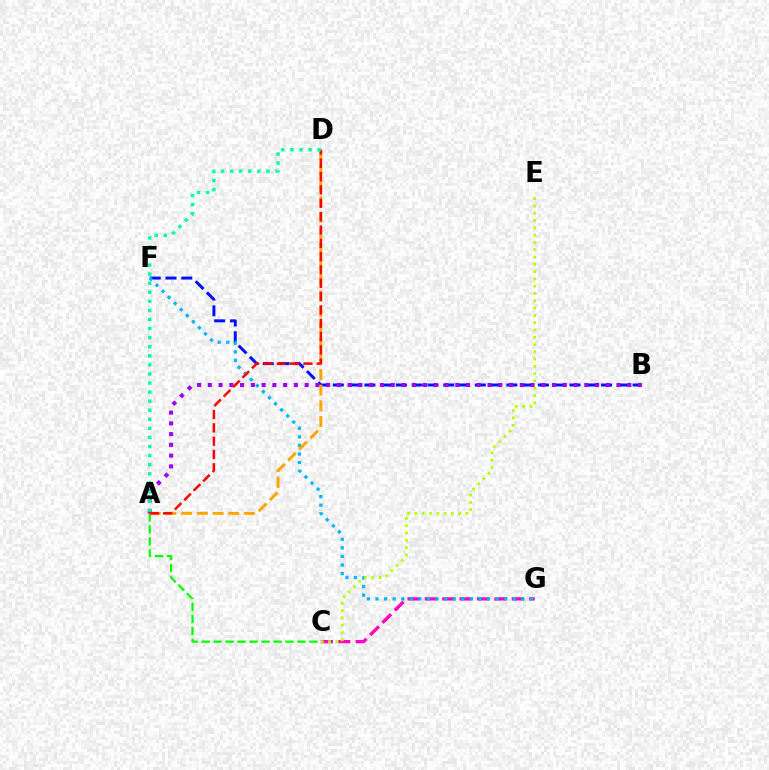{('C', 'G'): [{'color': '#ff00bd', 'line_style': 'dashed', 'thickness': 2.36}], ('A', 'C'): [{'color': '#08ff00', 'line_style': 'dashed', 'thickness': 1.63}], ('B', 'F'): [{'color': '#0010ff', 'line_style': 'dashed', 'thickness': 2.14}], ('F', 'G'): [{'color': '#00b5ff', 'line_style': 'dotted', 'thickness': 2.33}], ('C', 'E'): [{'color': '#b3ff00', 'line_style': 'dotted', 'thickness': 1.98}], ('A', 'B'): [{'color': '#9b00ff', 'line_style': 'dotted', 'thickness': 2.92}], ('A', 'D'): [{'color': '#ffa500', 'line_style': 'dashed', 'thickness': 2.13}, {'color': '#ff0000', 'line_style': 'dashed', 'thickness': 1.81}, {'color': '#00ff9d', 'line_style': 'dotted', 'thickness': 2.47}]}